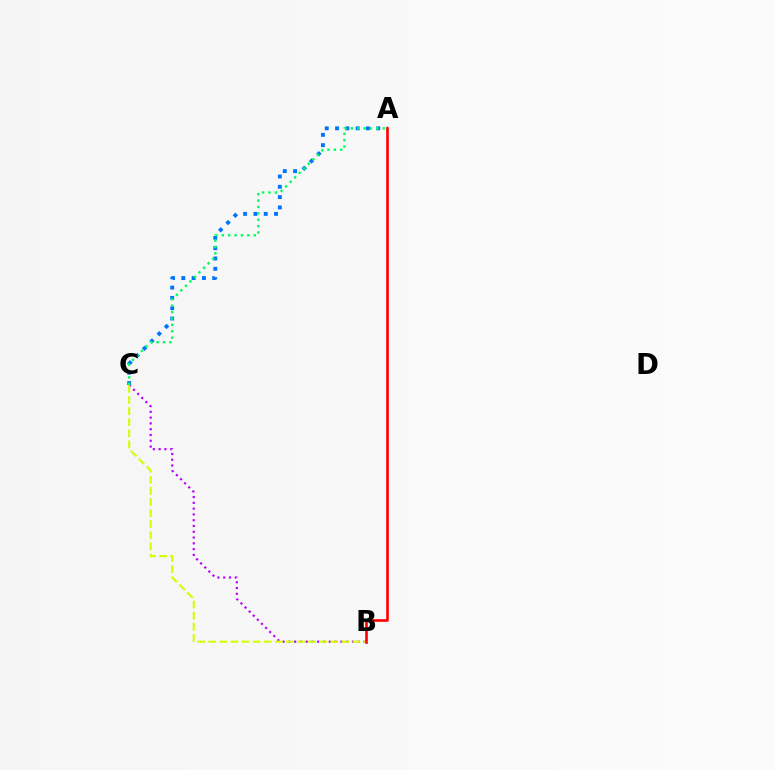{('B', 'C'): [{'color': '#b900ff', 'line_style': 'dotted', 'thickness': 1.57}, {'color': '#d1ff00', 'line_style': 'dashed', 'thickness': 1.51}], ('A', 'C'): [{'color': '#0074ff', 'line_style': 'dotted', 'thickness': 2.8}, {'color': '#00ff5c', 'line_style': 'dotted', 'thickness': 1.74}], ('A', 'B'): [{'color': '#ff0000', 'line_style': 'solid', 'thickness': 1.89}]}